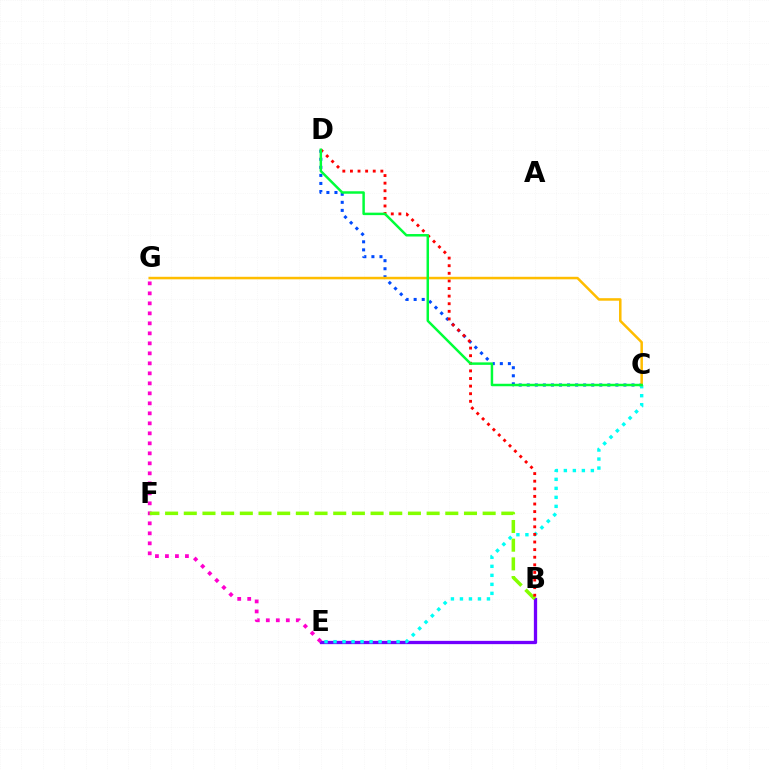{('B', 'E'): [{'color': '#7200ff', 'line_style': 'solid', 'thickness': 2.37}], ('E', 'G'): [{'color': '#ff00cf', 'line_style': 'dotted', 'thickness': 2.72}], ('C', 'D'): [{'color': '#004bff', 'line_style': 'dotted', 'thickness': 2.19}, {'color': '#00ff39', 'line_style': 'solid', 'thickness': 1.78}], ('C', 'E'): [{'color': '#00fff6', 'line_style': 'dotted', 'thickness': 2.45}], ('B', 'F'): [{'color': '#84ff00', 'line_style': 'dashed', 'thickness': 2.54}], ('B', 'D'): [{'color': '#ff0000', 'line_style': 'dotted', 'thickness': 2.07}], ('C', 'G'): [{'color': '#ffbd00', 'line_style': 'solid', 'thickness': 1.82}]}